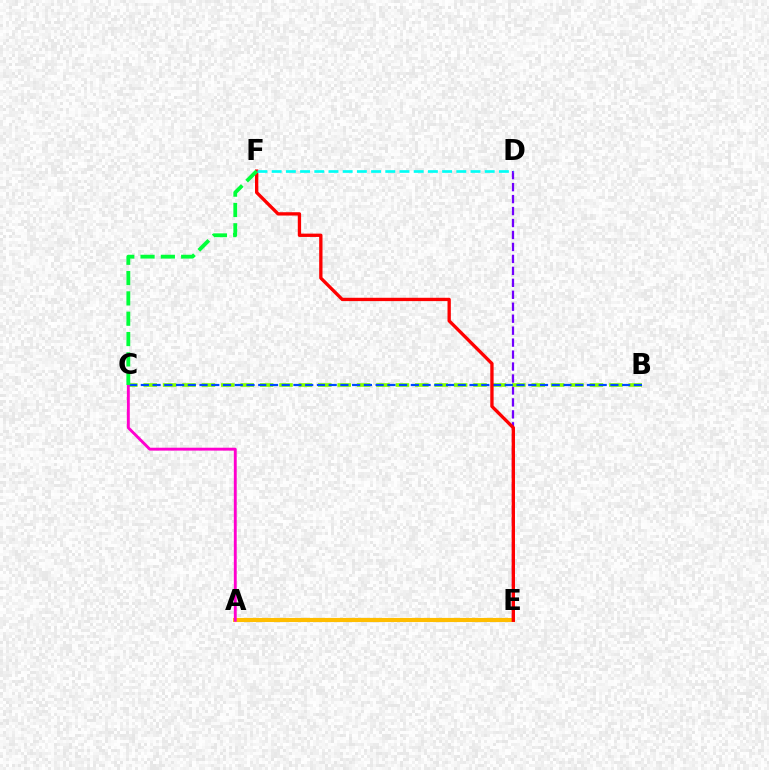{('D', 'E'): [{'color': '#7200ff', 'line_style': 'dashed', 'thickness': 1.62}], ('B', 'C'): [{'color': '#84ff00', 'line_style': 'dashed', 'thickness': 2.64}, {'color': '#004bff', 'line_style': 'dashed', 'thickness': 1.59}], ('A', 'E'): [{'color': '#ffbd00', 'line_style': 'solid', 'thickness': 2.97}], ('E', 'F'): [{'color': '#ff0000', 'line_style': 'solid', 'thickness': 2.39}], ('A', 'C'): [{'color': '#ff00cf', 'line_style': 'solid', 'thickness': 2.08}], ('C', 'F'): [{'color': '#00ff39', 'line_style': 'dashed', 'thickness': 2.76}], ('D', 'F'): [{'color': '#00fff6', 'line_style': 'dashed', 'thickness': 1.93}]}